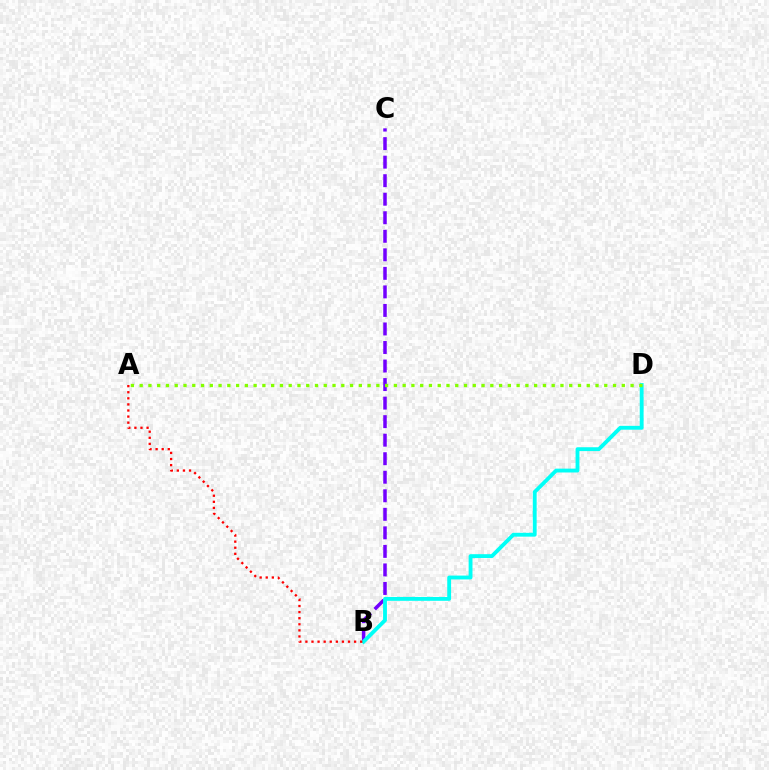{('B', 'C'): [{'color': '#7200ff', 'line_style': 'dashed', 'thickness': 2.52}], ('B', 'D'): [{'color': '#00fff6', 'line_style': 'solid', 'thickness': 2.77}], ('A', 'B'): [{'color': '#ff0000', 'line_style': 'dotted', 'thickness': 1.65}], ('A', 'D'): [{'color': '#84ff00', 'line_style': 'dotted', 'thickness': 2.38}]}